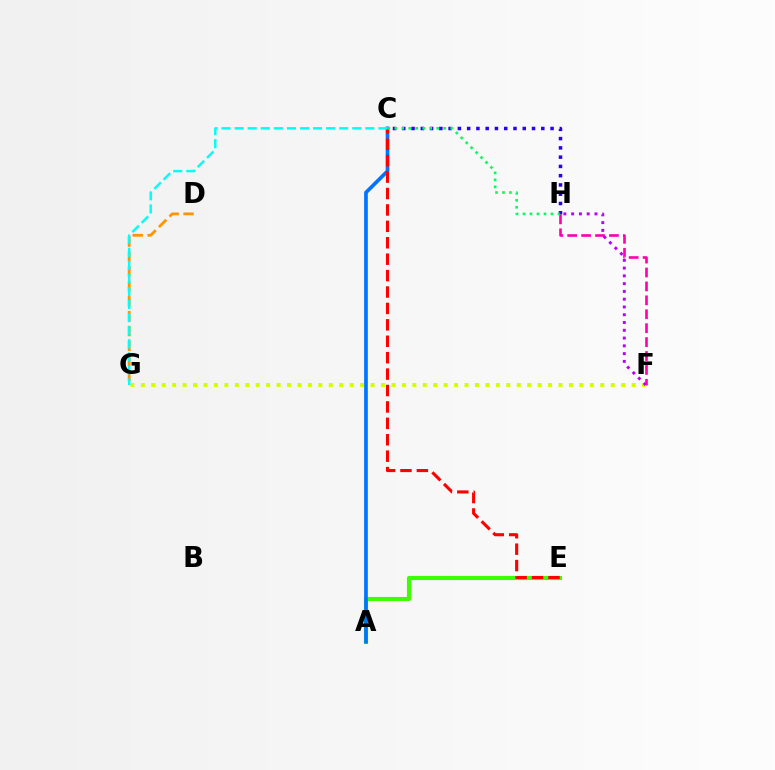{('D', 'G'): [{'color': '#ff9400', 'line_style': 'dashed', 'thickness': 2.02}], ('C', 'H'): [{'color': '#2500ff', 'line_style': 'dotted', 'thickness': 2.52}, {'color': '#00ff5c', 'line_style': 'dotted', 'thickness': 1.9}], ('F', 'H'): [{'color': '#ff00ac', 'line_style': 'dashed', 'thickness': 1.89}, {'color': '#b900ff', 'line_style': 'dotted', 'thickness': 2.11}], ('A', 'E'): [{'color': '#3dff00', 'line_style': 'solid', 'thickness': 2.96}], ('F', 'G'): [{'color': '#d1ff00', 'line_style': 'dotted', 'thickness': 2.84}], ('A', 'C'): [{'color': '#0074ff', 'line_style': 'solid', 'thickness': 2.64}], ('C', 'E'): [{'color': '#ff0000', 'line_style': 'dashed', 'thickness': 2.23}], ('C', 'G'): [{'color': '#00fff6', 'line_style': 'dashed', 'thickness': 1.78}]}